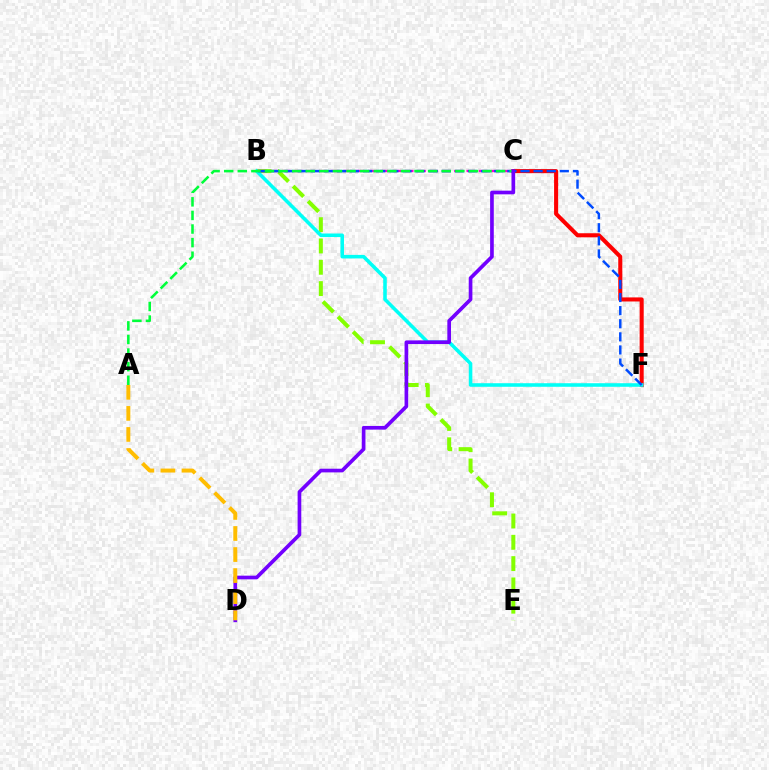{('B', 'E'): [{'color': '#84ff00', 'line_style': 'dashed', 'thickness': 2.89}], ('C', 'F'): [{'color': '#ff0000', 'line_style': 'solid', 'thickness': 2.93}], ('B', 'F'): [{'color': '#00fff6', 'line_style': 'solid', 'thickness': 2.56}, {'color': '#004bff', 'line_style': 'dashed', 'thickness': 1.78}], ('B', 'C'): [{'color': '#ff00cf', 'line_style': 'dashed', 'thickness': 1.67}], ('A', 'C'): [{'color': '#00ff39', 'line_style': 'dashed', 'thickness': 1.85}], ('C', 'D'): [{'color': '#7200ff', 'line_style': 'solid', 'thickness': 2.64}], ('A', 'D'): [{'color': '#ffbd00', 'line_style': 'dashed', 'thickness': 2.86}]}